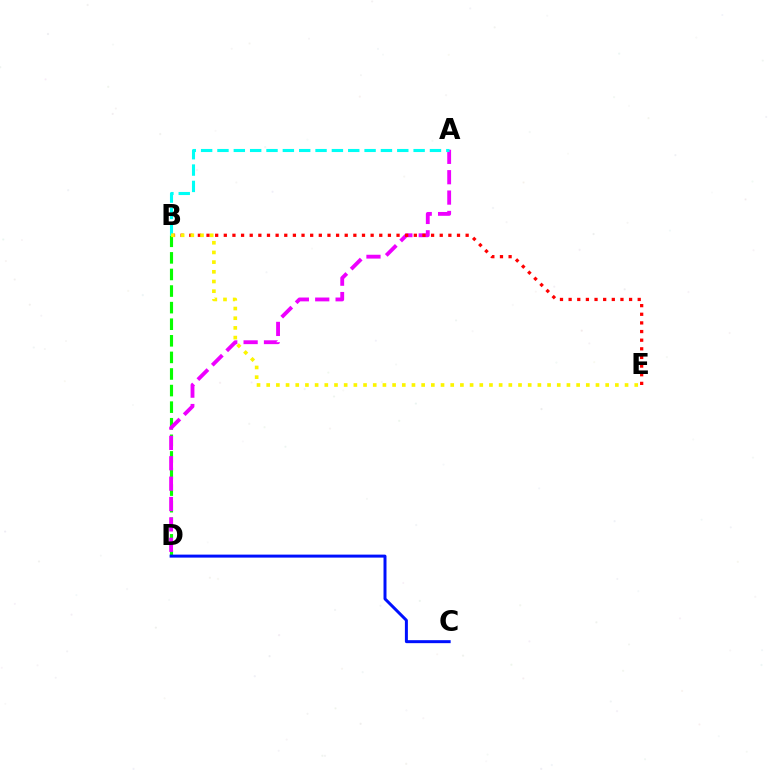{('B', 'D'): [{'color': '#08ff00', 'line_style': 'dashed', 'thickness': 2.25}], ('A', 'D'): [{'color': '#ee00ff', 'line_style': 'dashed', 'thickness': 2.77}], ('B', 'E'): [{'color': '#ff0000', 'line_style': 'dotted', 'thickness': 2.35}, {'color': '#fcf500', 'line_style': 'dotted', 'thickness': 2.63}], ('A', 'B'): [{'color': '#00fff6', 'line_style': 'dashed', 'thickness': 2.22}], ('C', 'D'): [{'color': '#0010ff', 'line_style': 'solid', 'thickness': 2.15}]}